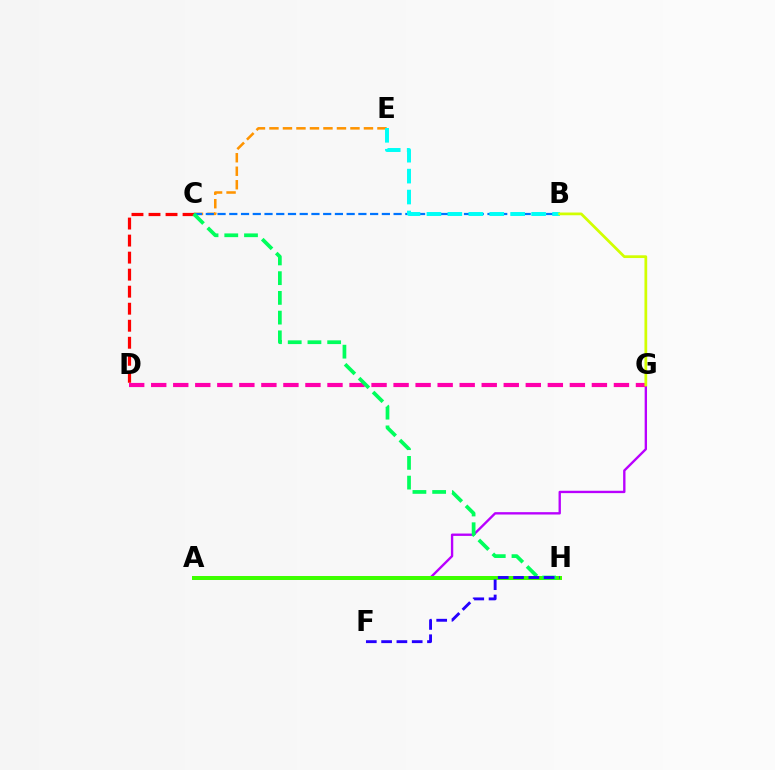{('C', 'E'): [{'color': '#ff9400', 'line_style': 'dashed', 'thickness': 1.83}], ('A', 'G'): [{'color': '#b900ff', 'line_style': 'solid', 'thickness': 1.7}], ('A', 'H'): [{'color': '#3dff00', 'line_style': 'solid', 'thickness': 2.87}], ('C', 'D'): [{'color': '#ff0000', 'line_style': 'dashed', 'thickness': 2.31}], ('B', 'C'): [{'color': '#0074ff', 'line_style': 'dashed', 'thickness': 1.59}], ('D', 'G'): [{'color': '#ff00ac', 'line_style': 'dashed', 'thickness': 2.99}], ('C', 'H'): [{'color': '#00ff5c', 'line_style': 'dashed', 'thickness': 2.68}], ('F', 'H'): [{'color': '#2500ff', 'line_style': 'dashed', 'thickness': 2.08}], ('B', 'E'): [{'color': '#00fff6', 'line_style': 'dashed', 'thickness': 2.84}], ('B', 'G'): [{'color': '#d1ff00', 'line_style': 'solid', 'thickness': 1.97}]}